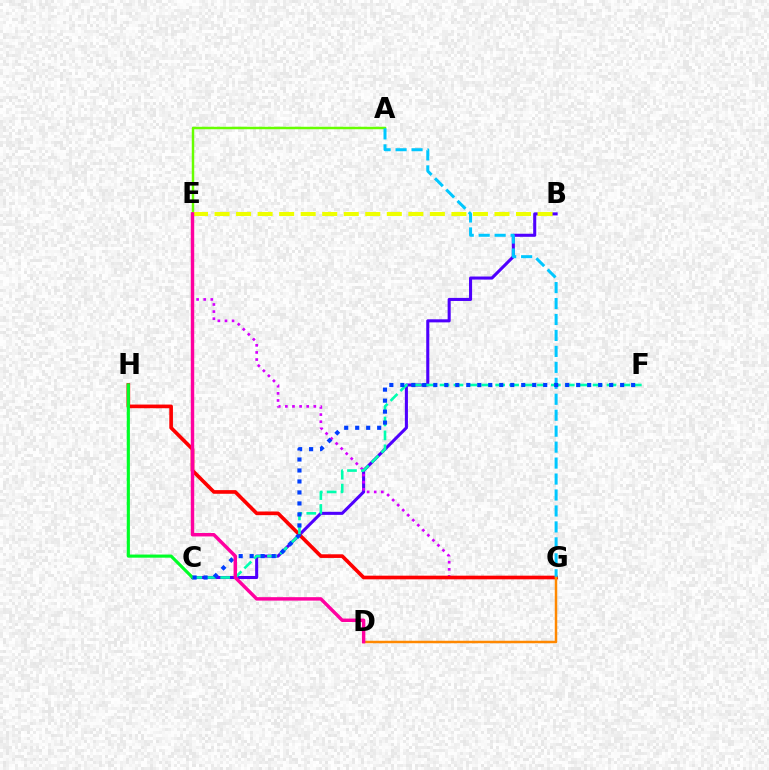{('B', 'C'): [{'color': '#4f00ff', 'line_style': 'solid', 'thickness': 2.21}], ('E', 'G'): [{'color': '#d600ff', 'line_style': 'dotted', 'thickness': 1.93}], ('G', 'H'): [{'color': '#ff0000', 'line_style': 'solid', 'thickness': 2.63}], ('C', 'H'): [{'color': '#00ff27', 'line_style': 'solid', 'thickness': 2.25}], ('A', 'E'): [{'color': '#66ff00', 'line_style': 'solid', 'thickness': 1.77}], ('A', 'G'): [{'color': '#00c7ff', 'line_style': 'dashed', 'thickness': 2.17}], ('C', 'F'): [{'color': '#00ffaf', 'line_style': 'dashed', 'thickness': 1.89}, {'color': '#003fff', 'line_style': 'dotted', 'thickness': 2.99}], ('D', 'G'): [{'color': '#ff8800', 'line_style': 'solid', 'thickness': 1.79}], ('B', 'E'): [{'color': '#eeff00', 'line_style': 'dashed', 'thickness': 2.93}], ('D', 'E'): [{'color': '#ff00a0', 'line_style': 'solid', 'thickness': 2.48}]}